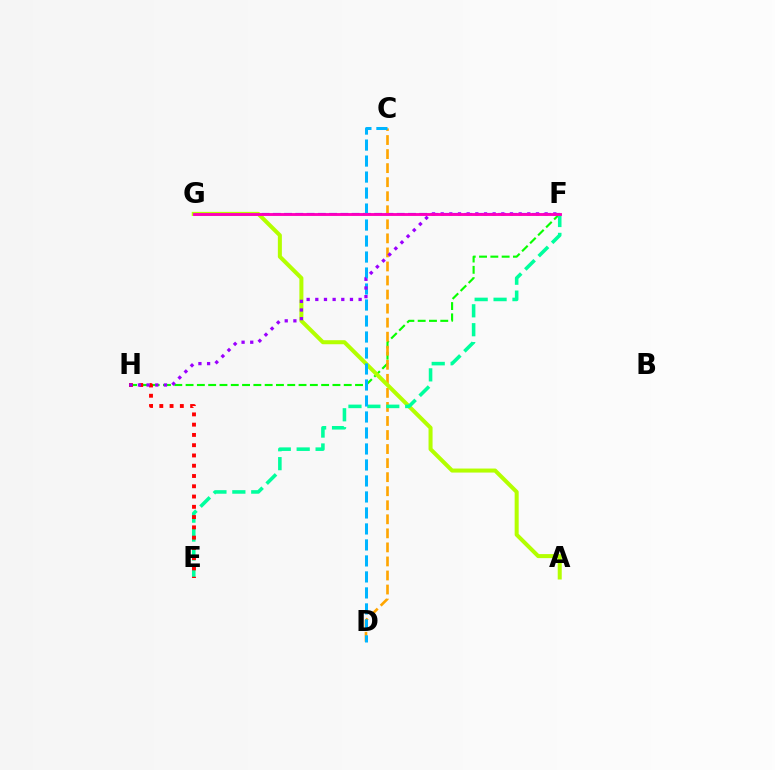{('F', 'G'): [{'color': '#0010ff', 'line_style': 'dashed', 'thickness': 1.53}, {'color': '#ff00bd', 'line_style': 'solid', 'thickness': 2.07}], ('F', 'H'): [{'color': '#08ff00', 'line_style': 'dashed', 'thickness': 1.53}, {'color': '#9b00ff', 'line_style': 'dotted', 'thickness': 2.35}], ('C', 'D'): [{'color': '#ffa500', 'line_style': 'dashed', 'thickness': 1.91}, {'color': '#00b5ff', 'line_style': 'dashed', 'thickness': 2.17}], ('A', 'G'): [{'color': '#b3ff00', 'line_style': 'solid', 'thickness': 2.9}], ('E', 'F'): [{'color': '#00ff9d', 'line_style': 'dashed', 'thickness': 2.57}], ('E', 'H'): [{'color': '#ff0000', 'line_style': 'dotted', 'thickness': 2.79}]}